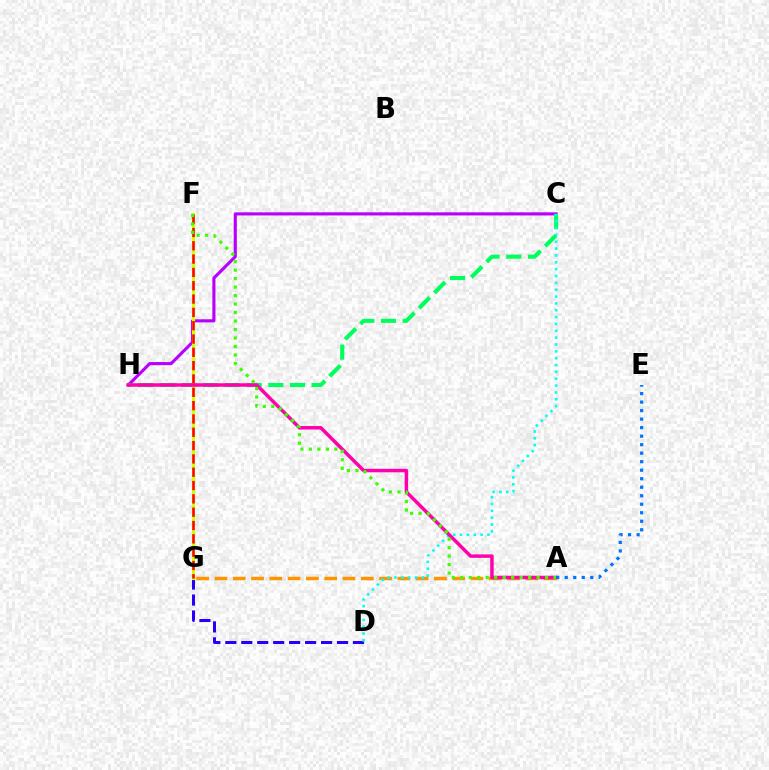{('D', 'G'): [{'color': '#2500ff', 'line_style': 'dashed', 'thickness': 2.17}], ('C', 'H'): [{'color': '#b900ff', 'line_style': 'solid', 'thickness': 2.25}, {'color': '#00ff5c', 'line_style': 'dashed', 'thickness': 2.95}], ('A', 'G'): [{'color': '#ff9400', 'line_style': 'dashed', 'thickness': 2.48}], ('F', 'G'): [{'color': '#d1ff00', 'line_style': 'solid', 'thickness': 2.25}, {'color': '#ff0000', 'line_style': 'dashed', 'thickness': 1.81}], ('C', 'D'): [{'color': '#00fff6', 'line_style': 'dotted', 'thickness': 1.86}], ('A', 'H'): [{'color': '#ff00ac', 'line_style': 'solid', 'thickness': 2.51}], ('A', 'F'): [{'color': '#3dff00', 'line_style': 'dotted', 'thickness': 2.31}], ('A', 'E'): [{'color': '#0074ff', 'line_style': 'dotted', 'thickness': 2.31}]}